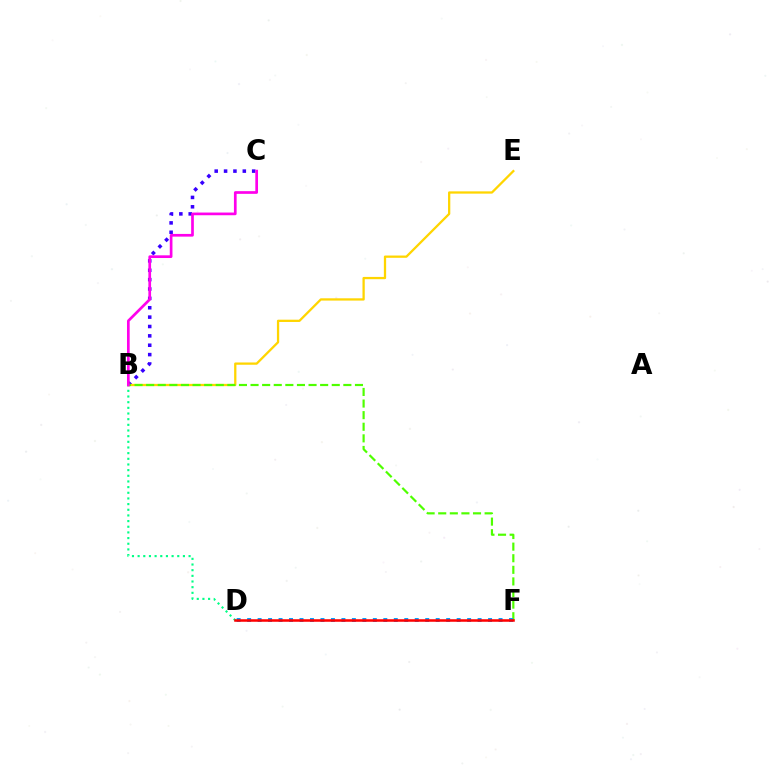{('B', 'C'): [{'color': '#3700ff', 'line_style': 'dotted', 'thickness': 2.55}, {'color': '#ff00ed', 'line_style': 'solid', 'thickness': 1.94}], ('B', 'D'): [{'color': '#00ff86', 'line_style': 'dotted', 'thickness': 1.54}], ('B', 'E'): [{'color': '#ffd500', 'line_style': 'solid', 'thickness': 1.64}], ('B', 'F'): [{'color': '#4fff00', 'line_style': 'dashed', 'thickness': 1.58}], ('D', 'F'): [{'color': '#009eff', 'line_style': 'dotted', 'thickness': 2.85}, {'color': '#ff0000', 'line_style': 'solid', 'thickness': 1.83}]}